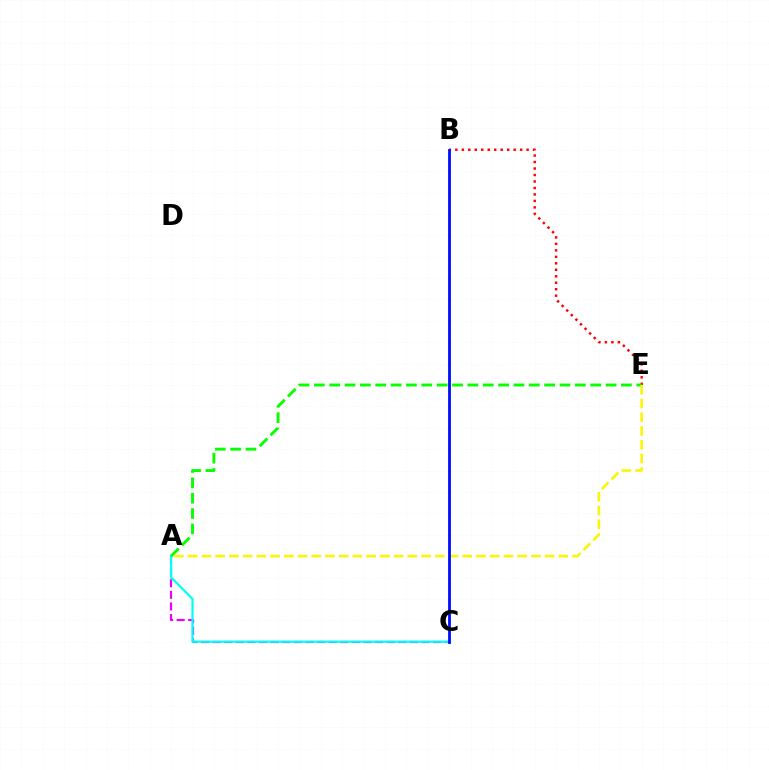{('A', 'C'): [{'color': '#ee00ff', 'line_style': 'dashed', 'thickness': 1.58}, {'color': '#00fff6', 'line_style': 'solid', 'thickness': 1.59}], ('B', 'E'): [{'color': '#ff0000', 'line_style': 'dotted', 'thickness': 1.76}], ('A', 'E'): [{'color': '#08ff00', 'line_style': 'dashed', 'thickness': 2.09}, {'color': '#fcf500', 'line_style': 'dashed', 'thickness': 1.86}], ('B', 'C'): [{'color': '#0010ff', 'line_style': 'solid', 'thickness': 2.03}]}